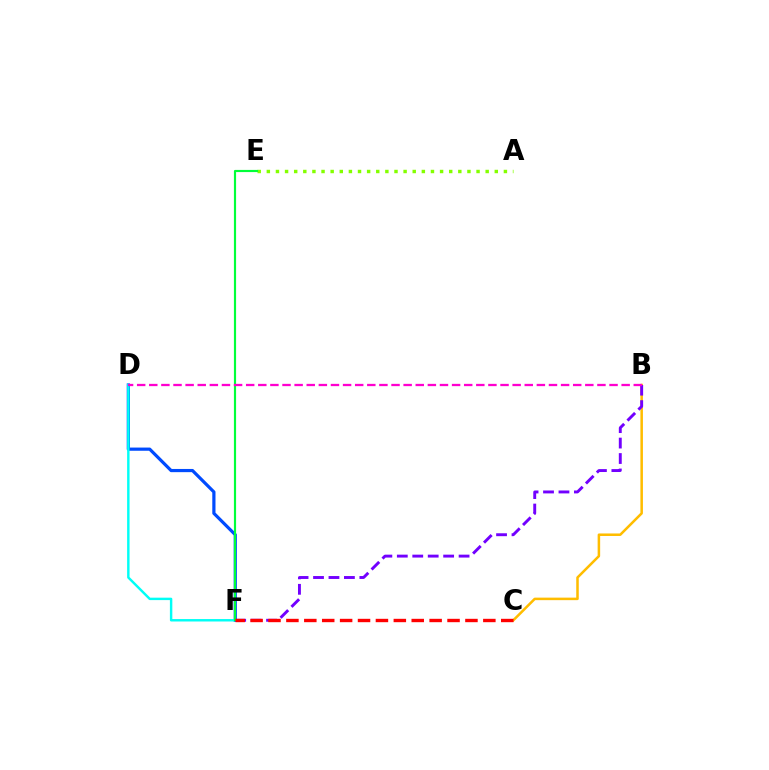{('A', 'E'): [{'color': '#84ff00', 'line_style': 'dotted', 'thickness': 2.48}], ('B', 'C'): [{'color': '#ffbd00', 'line_style': 'solid', 'thickness': 1.82}], ('D', 'F'): [{'color': '#004bff', 'line_style': 'solid', 'thickness': 2.3}, {'color': '#00fff6', 'line_style': 'solid', 'thickness': 1.75}], ('B', 'F'): [{'color': '#7200ff', 'line_style': 'dashed', 'thickness': 2.1}], ('E', 'F'): [{'color': '#00ff39', 'line_style': 'solid', 'thickness': 1.56}], ('C', 'F'): [{'color': '#ff0000', 'line_style': 'dashed', 'thickness': 2.43}], ('B', 'D'): [{'color': '#ff00cf', 'line_style': 'dashed', 'thickness': 1.65}]}